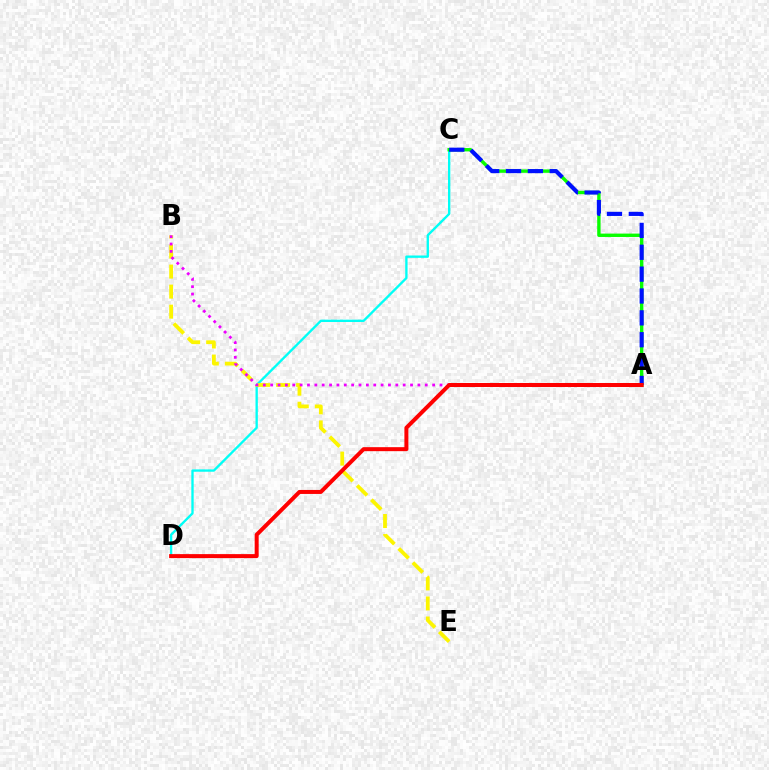{('C', 'D'): [{'color': '#00fff6', 'line_style': 'solid', 'thickness': 1.69}], ('B', 'E'): [{'color': '#fcf500', 'line_style': 'dashed', 'thickness': 2.72}], ('A', 'B'): [{'color': '#ee00ff', 'line_style': 'dotted', 'thickness': 2.0}], ('A', 'C'): [{'color': '#08ff00', 'line_style': 'solid', 'thickness': 2.43}, {'color': '#0010ff', 'line_style': 'dashed', 'thickness': 2.97}], ('A', 'D'): [{'color': '#ff0000', 'line_style': 'solid', 'thickness': 2.88}]}